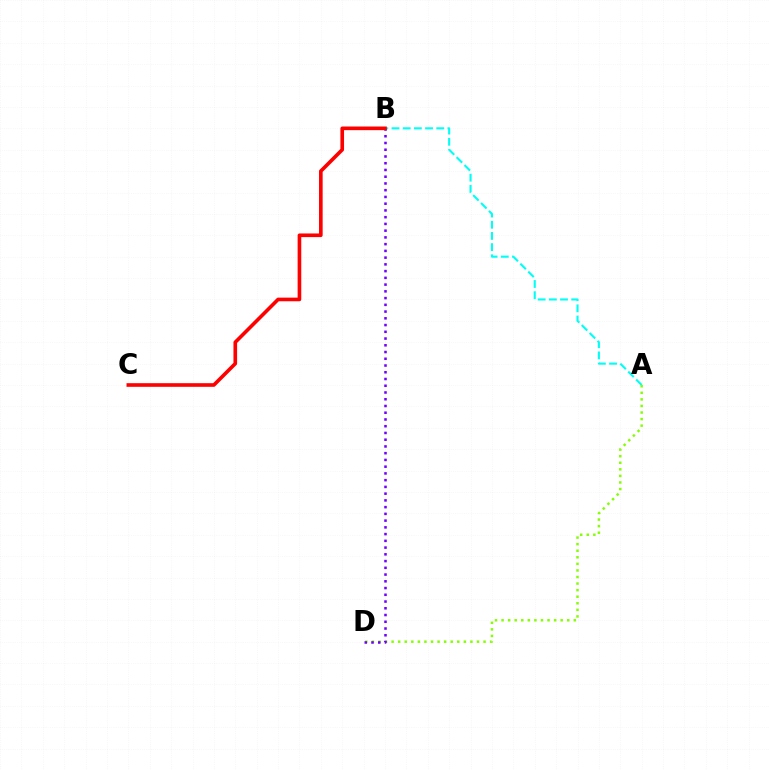{('A', 'B'): [{'color': '#00fff6', 'line_style': 'dashed', 'thickness': 1.52}], ('A', 'D'): [{'color': '#84ff00', 'line_style': 'dotted', 'thickness': 1.78}], ('B', 'D'): [{'color': '#7200ff', 'line_style': 'dotted', 'thickness': 1.83}], ('B', 'C'): [{'color': '#ff0000', 'line_style': 'solid', 'thickness': 2.62}]}